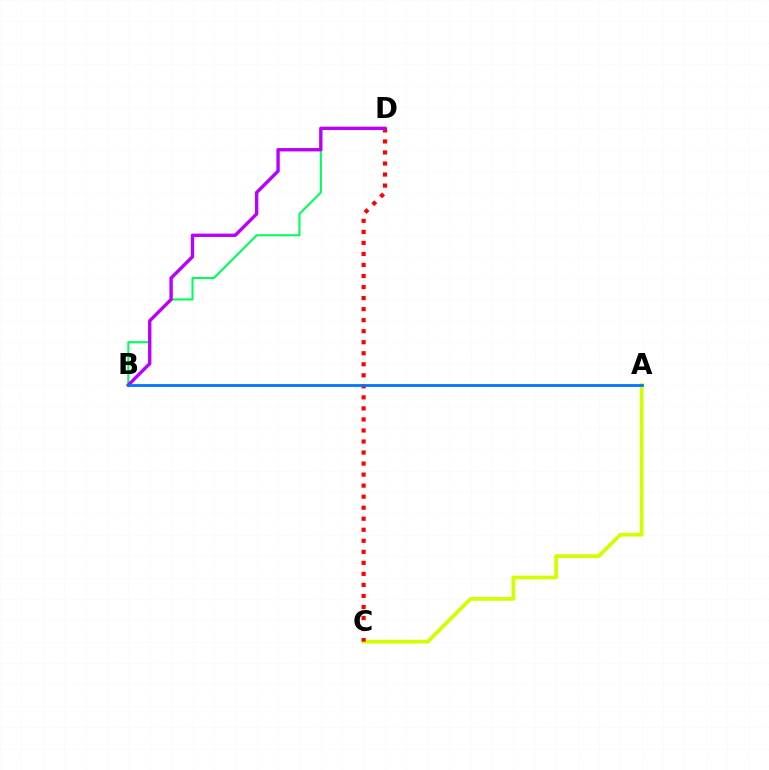{('A', 'C'): [{'color': '#d1ff00', 'line_style': 'solid', 'thickness': 2.7}], ('B', 'D'): [{'color': '#00ff5c', 'line_style': 'solid', 'thickness': 1.51}, {'color': '#b900ff', 'line_style': 'solid', 'thickness': 2.43}], ('C', 'D'): [{'color': '#ff0000', 'line_style': 'dotted', 'thickness': 3.0}], ('A', 'B'): [{'color': '#0074ff', 'line_style': 'solid', 'thickness': 2.0}]}